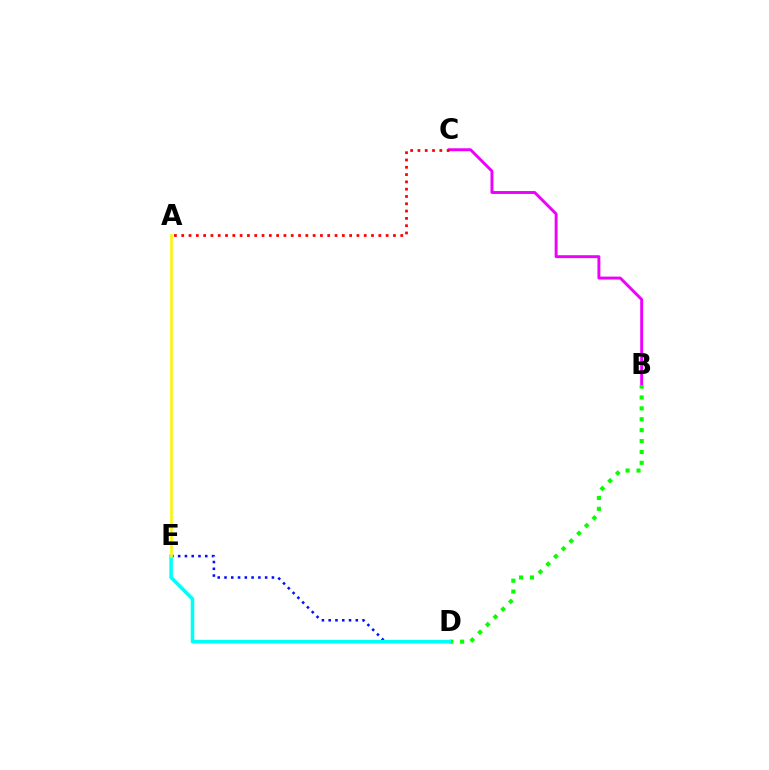{('B', 'C'): [{'color': '#ee00ff', 'line_style': 'solid', 'thickness': 2.1}], ('B', 'D'): [{'color': '#08ff00', 'line_style': 'dotted', 'thickness': 2.96}], ('D', 'E'): [{'color': '#0010ff', 'line_style': 'dotted', 'thickness': 1.84}, {'color': '#00fff6', 'line_style': 'solid', 'thickness': 2.55}], ('A', 'C'): [{'color': '#ff0000', 'line_style': 'dotted', 'thickness': 1.98}], ('A', 'E'): [{'color': '#fcf500', 'line_style': 'solid', 'thickness': 1.83}]}